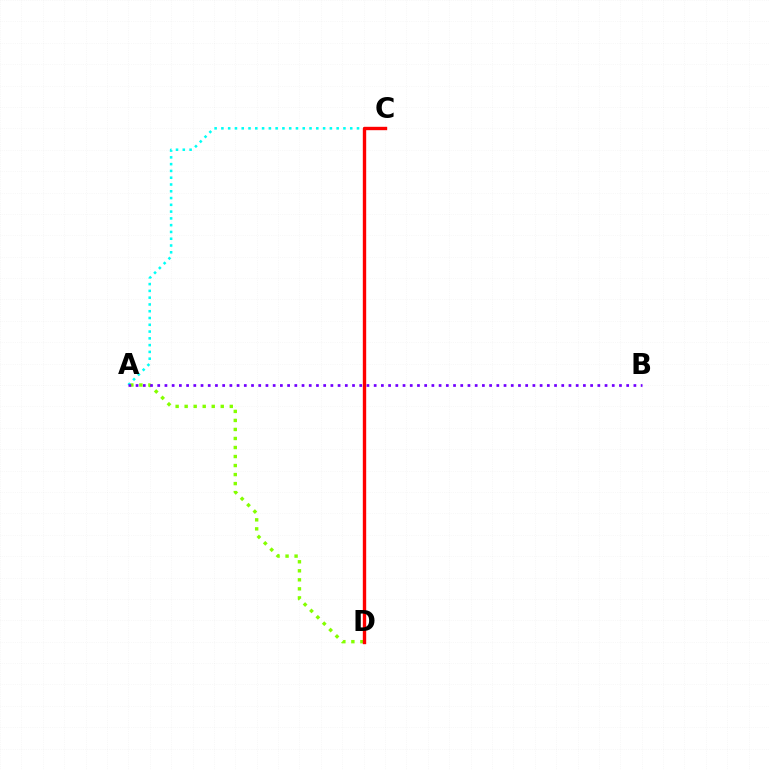{('A', 'D'): [{'color': '#84ff00', 'line_style': 'dotted', 'thickness': 2.45}], ('A', 'C'): [{'color': '#00fff6', 'line_style': 'dotted', 'thickness': 1.84}], ('A', 'B'): [{'color': '#7200ff', 'line_style': 'dotted', 'thickness': 1.96}], ('C', 'D'): [{'color': '#ff0000', 'line_style': 'solid', 'thickness': 2.43}]}